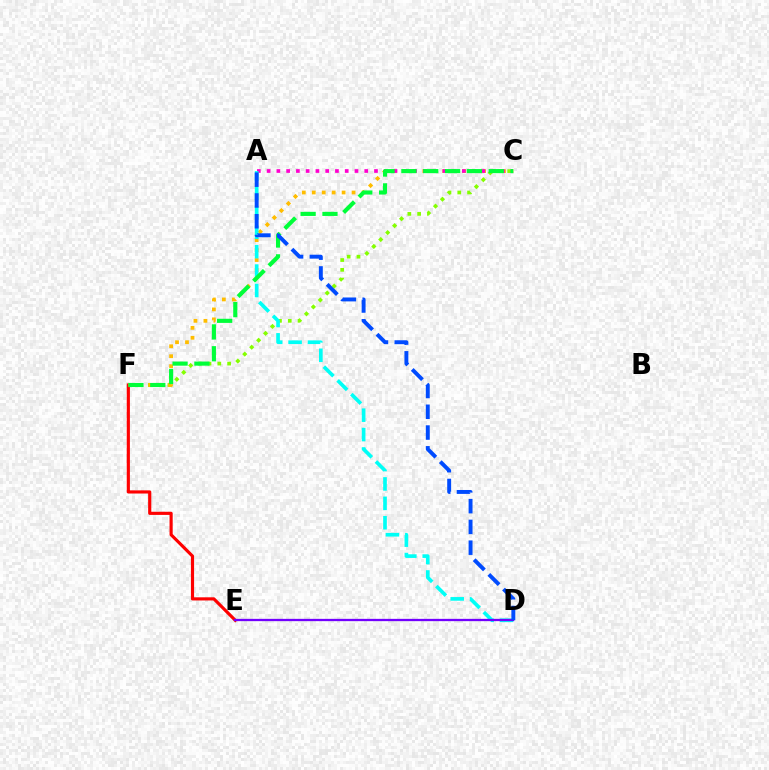{('C', 'F'): [{'color': '#84ff00', 'line_style': 'dotted', 'thickness': 2.66}, {'color': '#ffbd00', 'line_style': 'dotted', 'thickness': 2.7}, {'color': '#00ff39', 'line_style': 'dashed', 'thickness': 2.97}], ('E', 'F'): [{'color': '#ff0000', 'line_style': 'solid', 'thickness': 2.27}], ('A', 'C'): [{'color': '#ff00cf', 'line_style': 'dotted', 'thickness': 2.65}], ('A', 'D'): [{'color': '#00fff6', 'line_style': 'dashed', 'thickness': 2.64}, {'color': '#004bff', 'line_style': 'dashed', 'thickness': 2.82}], ('D', 'E'): [{'color': '#7200ff', 'line_style': 'solid', 'thickness': 1.65}]}